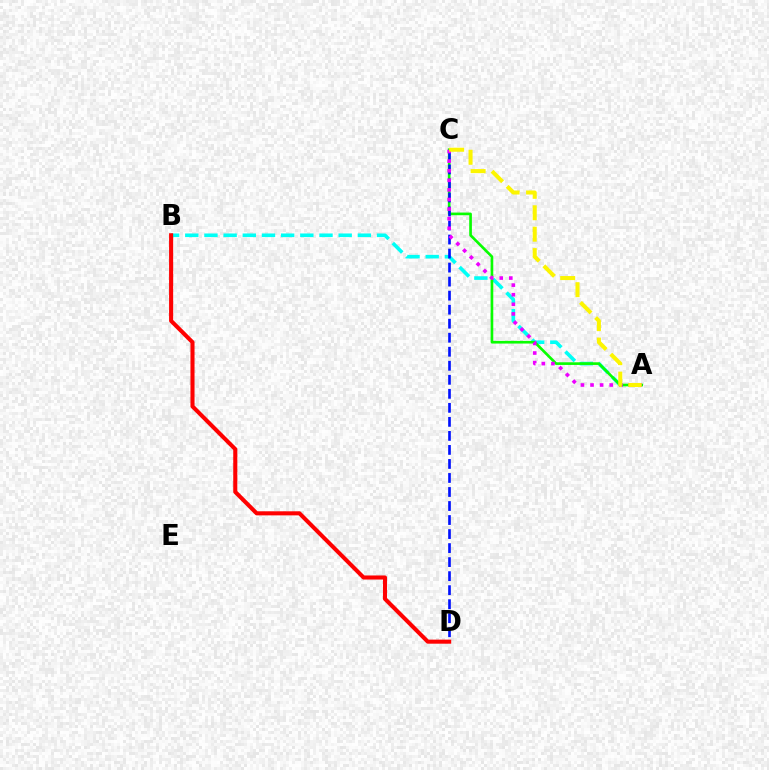{('A', 'B'): [{'color': '#00fff6', 'line_style': 'dashed', 'thickness': 2.61}], ('A', 'C'): [{'color': '#08ff00', 'line_style': 'solid', 'thickness': 1.92}, {'color': '#ee00ff', 'line_style': 'dotted', 'thickness': 2.61}, {'color': '#fcf500', 'line_style': 'dashed', 'thickness': 2.91}], ('C', 'D'): [{'color': '#0010ff', 'line_style': 'dashed', 'thickness': 1.91}], ('B', 'D'): [{'color': '#ff0000', 'line_style': 'solid', 'thickness': 2.93}]}